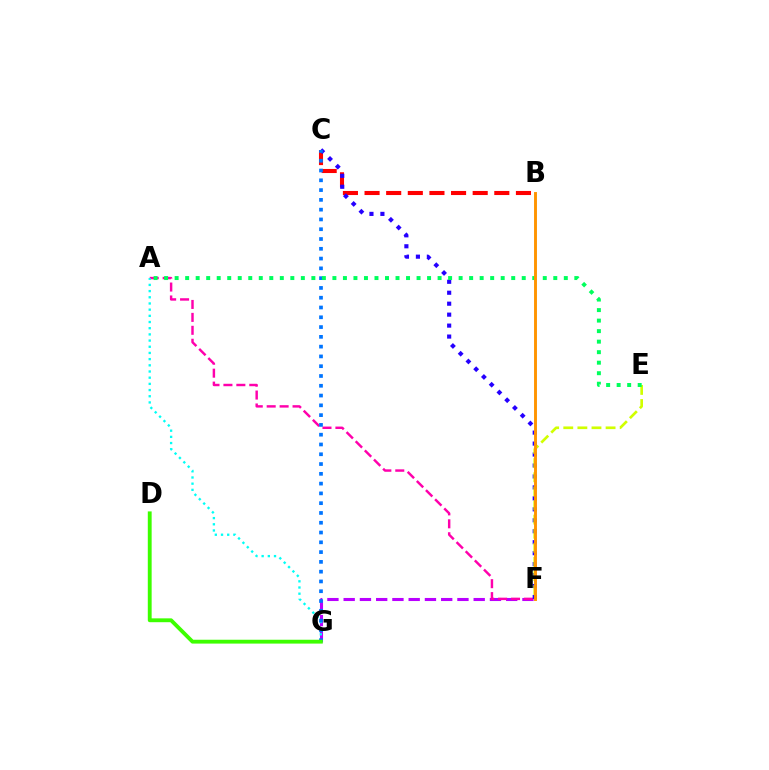{('B', 'C'): [{'color': '#ff0000', 'line_style': 'dashed', 'thickness': 2.94}], ('F', 'G'): [{'color': '#b900ff', 'line_style': 'dashed', 'thickness': 2.21}], ('A', 'F'): [{'color': '#ff00ac', 'line_style': 'dashed', 'thickness': 1.76}], ('C', 'F'): [{'color': '#2500ff', 'line_style': 'dotted', 'thickness': 2.98}], ('E', 'F'): [{'color': '#d1ff00', 'line_style': 'dashed', 'thickness': 1.92}], ('A', 'G'): [{'color': '#00fff6', 'line_style': 'dotted', 'thickness': 1.68}], ('C', 'G'): [{'color': '#0074ff', 'line_style': 'dotted', 'thickness': 2.66}], ('A', 'E'): [{'color': '#00ff5c', 'line_style': 'dotted', 'thickness': 2.86}], ('B', 'F'): [{'color': '#ff9400', 'line_style': 'solid', 'thickness': 2.1}], ('D', 'G'): [{'color': '#3dff00', 'line_style': 'solid', 'thickness': 2.77}]}